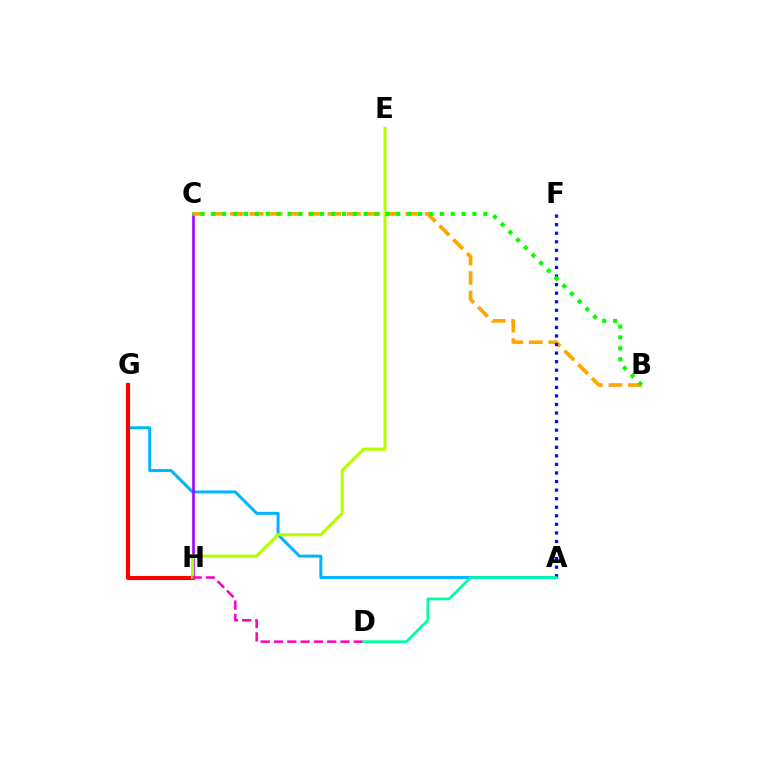{('A', 'G'): [{'color': '#00b5ff', 'line_style': 'solid', 'thickness': 2.15}], ('G', 'H'): [{'color': '#ff0000', 'line_style': 'solid', 'thickness': 2.96}], ('C', 'H'): [{'color': '#9b00ff', 'line_style': 'solid', 'thickness': 1.85}], ('E', 'H'): [{'color': '#b3ff00', 'line_style': 'solid', 'thickness': 2.24}], ('D', 'H'): [{'color': '#ff00bd', 'line_style': 'dashed', 'thickness': 1.81}], ('B', 'C'): [{'color': '#ffa500', 'line_style': 'dashed', 'thickness': 2.65}, {'color': '#08ff00', 'line_style': 'dotted', 'thickness': 2.96}], ('A', 'F'): [{'color': '#0010ff', 'line_style': 'dotted', 'thickness': 2.33}], ('A', 'D'): [{'color': '#00ff9d', 'line_style': 'solid', 'thickness': 1.91}]}